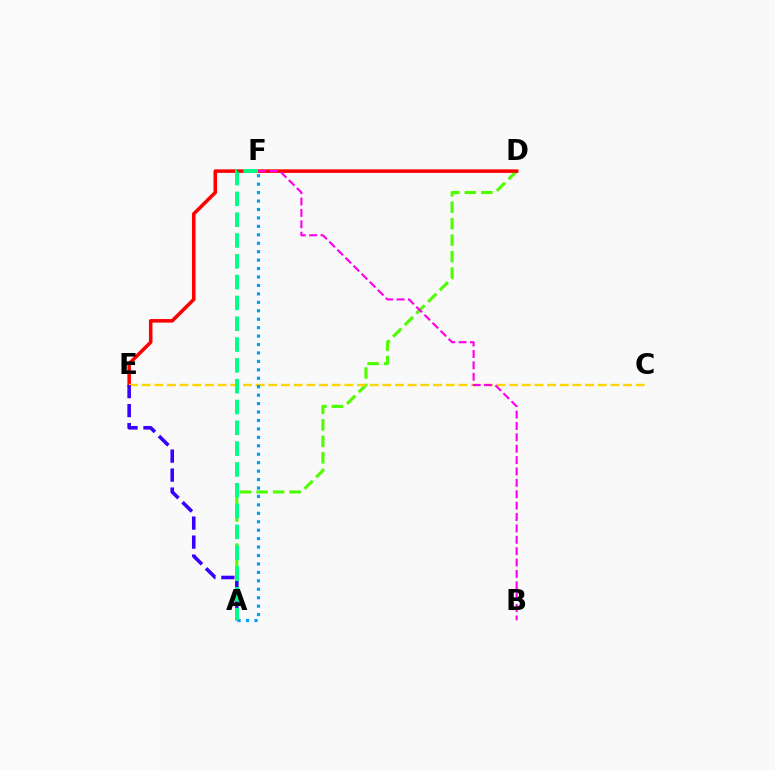{('A', 'D'): [{'color': '#4fff00', 'line_style': 'dashed', 'thickness': 2.24}], ('D', 'E'): [{'color': '#ff0000', 'line_style': 'solid', 'thickness': 2.56}], ('C', 'E'): [{'color': '#ffd500', 'line_style': 'dashed', 'thickness': 1.72}], ('A', 'F'): [{'color': '#009eff', 'line_style': 'dotted', 'thickness': 2.29}, {'color': '#00ff86', 'line_style': 'dashed', 'thickness': 2.83}], ('A', 'E'): [{'color': '#3700ff', 'line_style': 'dashed', 'thickness': 2.58}], ('B', 'F'): [{'color': '#ff00ed', 'line_style': 'dashed', 'thickness': 1.55}]}